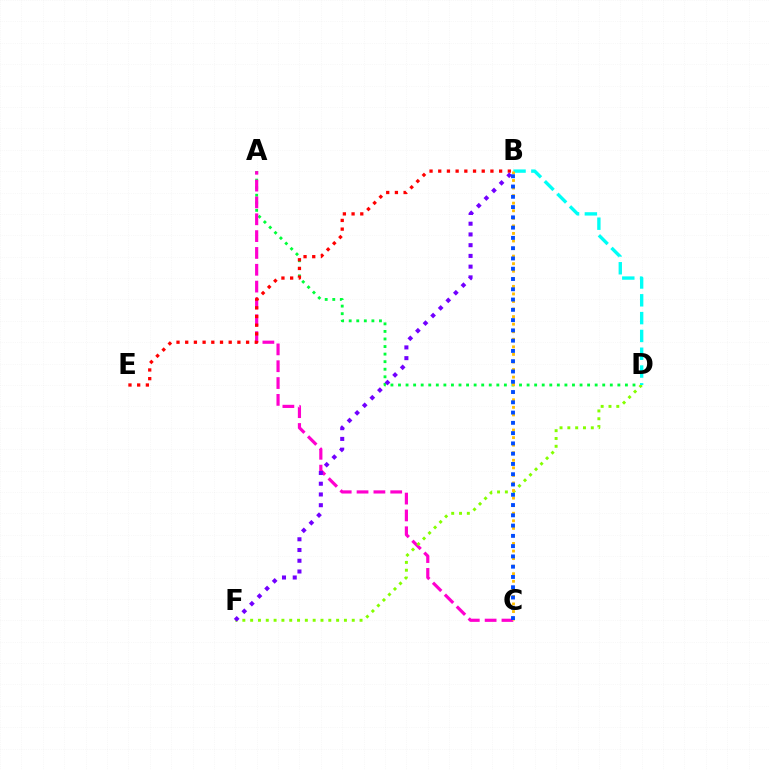{('A', 'D'): [{'color': '#00ff39', 'line_style': 'dotted', 'thickness': 2.06}], ('A', 'C'): [{'color': '#ff00cf', 'line_style': 'dashed', 'thickness': 2.29}], ('D', 'F'): [{'color': '#84ff00', 'line_style': 'dotted', 'thickness': 2.12}], ('B', 'E'): [{'color': '#ff0000', 'line_style': 'dotted', 'thickness': 2.36}], ('B', 'D'): [{'color': '#00fff6', 'line_style': 'dashed', 'thickness': 2.42}], ('B', 'C'): [{'color': '#ffbd00', 'line_style': 'dotted', 'thickness': 2.05}, {'color': '#004bff', 'line_style': 'dotted', 'thickness': 2.79}], ('B', 'F'): [{'color': '#7200ff', 'line_style': 'dotted', 'thickness': 2.92}]}